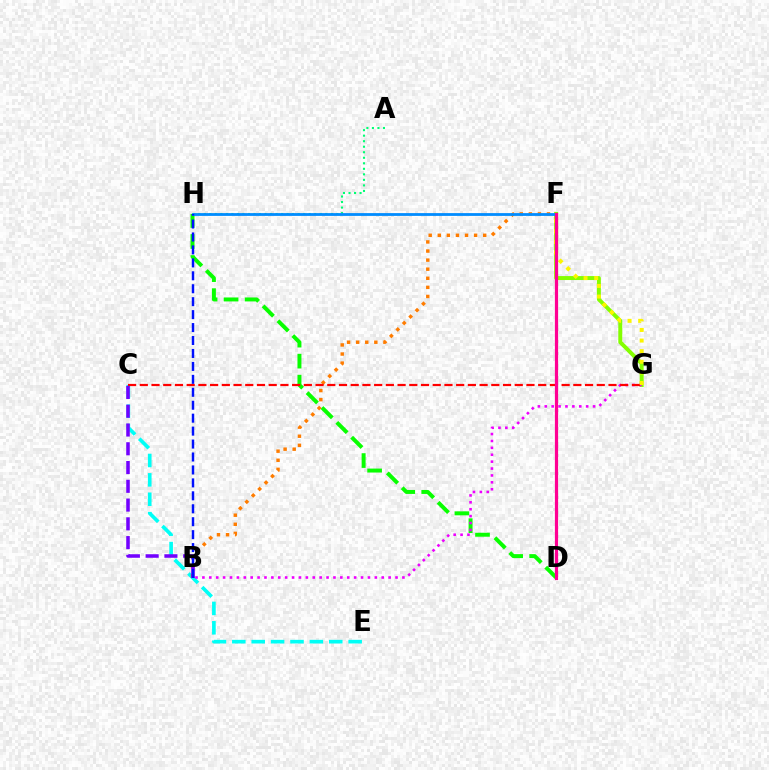{('D', 'H'): [{'color': '#08ff00', 'line_style': 'dashed', 'thickness': 2.85}], ('F', 'G'): [{'color': '#84ff00', 'line_style': 'solid', 'thickness': 2.85}, {'color': '#fcf500', 'line_style': 'dotted', 'thickness': 2.88}], ('C', 'E'): [{'color': '#00fff6', 'line_style': 'dashed', 'thickness': 2.63}], ('B', 'G'): [{'color': '#ee00ff', 'line_style': 'dotted', 'thickness': 1.87}], ('B', 'F'): [{'color': '#ff7c00', 'line_style': 'dotted', 'thickness': 2.47}], ('C', 'G'): [{'color': '#ff0000', 'line_style': 'dashed', 'thickness': 1.59}], ('B', 'C'): [{'color': '#7200ff', 'line_style': 'dashed', 'thickness': 2.55}], ('A', 'H'): [{'color': '#00ff74', 'line_style': 'dotted', 'thickness': 1.5}], ('F', 'H'): [{'color': '#008cff', 'line_style': 'solid', 'thickness': 2.01}], ('B', 'H'): [{'color': '#0010ff', 'line_style': 'dashed', 'thickness': 1.76}], ('D', 'F'): [{'color': '#ff0094', 'line_style': 'solid', 'thickness': 2.31}]}